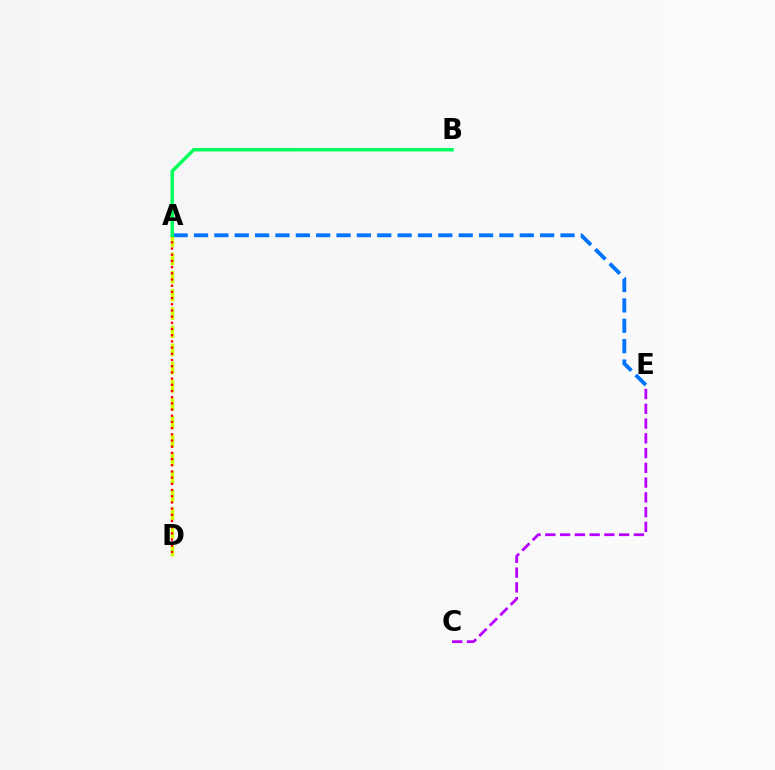{('C', 'E'): [{'color': '#b900ff', 'line_style': 'dashed', 'thickness': 2.01}], ('A', 'E'): [{'color': '#0074ff', 'line_style': 'dashed', 'thickness': 2.77}], ('A', 'D'): [{'color': '#d1ff00', 'line_style': 'dashed', 'thickness': 2.47}, {'color': '#ff0000', 'line_style': 'dotted', 'thickness': 1.68}], ('A', 'B'): [{'color': '#00ff5c', 'line_style': 'solid', 'thickness': 2.49}]}